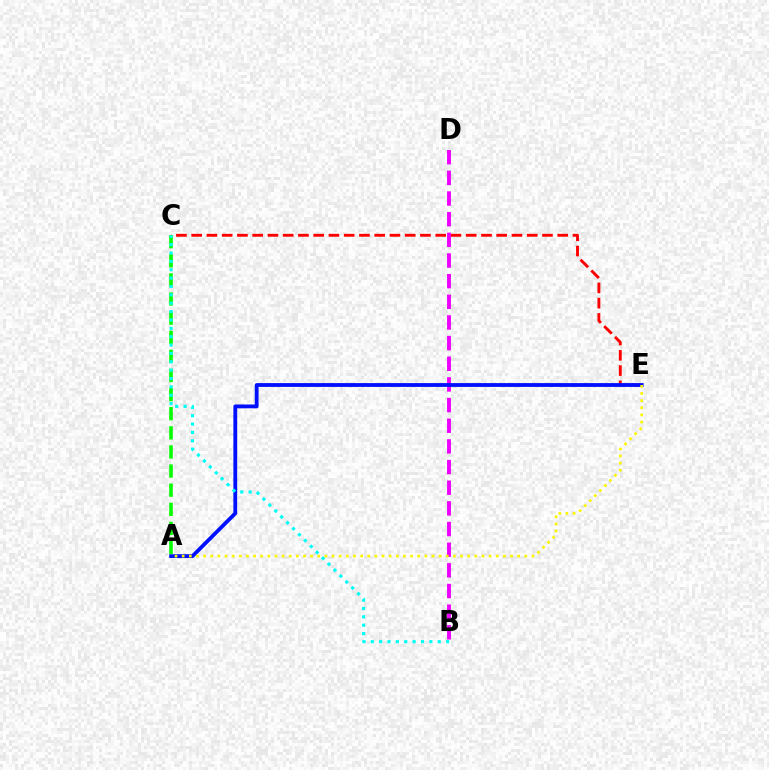{('C', 'E'): [{'color': '#ff0000', 'line_style': 'dashed', 'thickness': 2.07}], ('B', 'D'): [{'color': '#ee00ff', 'line_style': 'dashed', 'thickness': 2.81}], ('A', 'E'): [{'color': '#0010ff', 'line_style': 'solid', 'thickness': 2.74}, {'color': '#fcf500', 'line_style': 'dotted', 'thickness': 1.94}], ('A', 'C'): [{'color': '#08ff00', 'line_style': 'dashed', 'thickness': 2.6}], ('B', 'C'): [{'color': '#00fff6', 'line_style': 'dotted', 'thickness': 2.27}]}